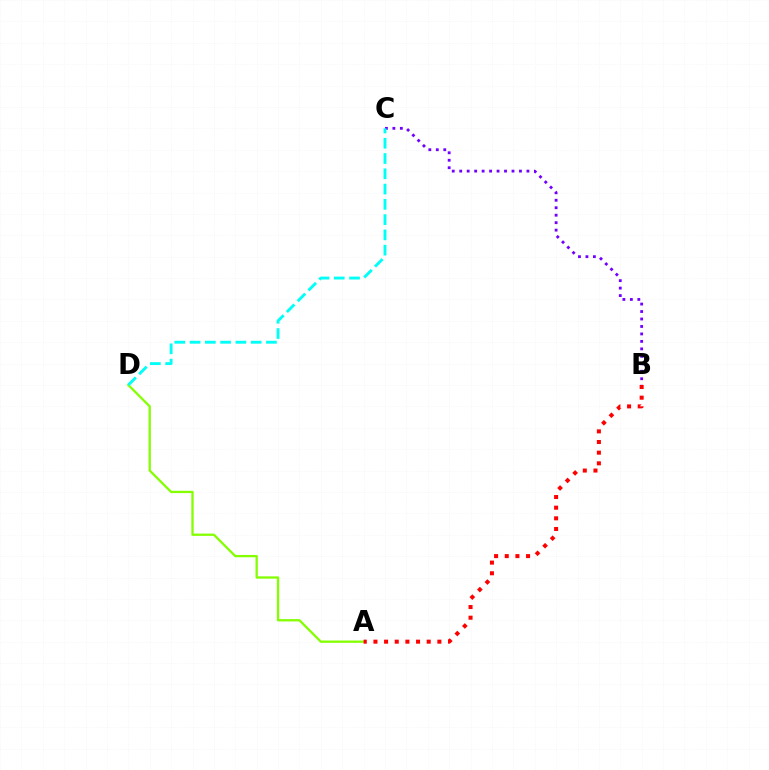{('B', 'C'): [{'color': '#7200ff', 'line_style': 'dotted', 'thickness': 2.03}], ('A', 'D'): [{'color': '#84ff00', 'line_style': 'solid', 'thickness': 1.65}], ('A', 'B'): [{'color': '#ff0000', 'line_style': 'dotted', 'thickness': 2.9}], ('C', 'D'): [{'color': '#00fff6', 'line_style': 'dashed', 'thickness': 2.08}]}